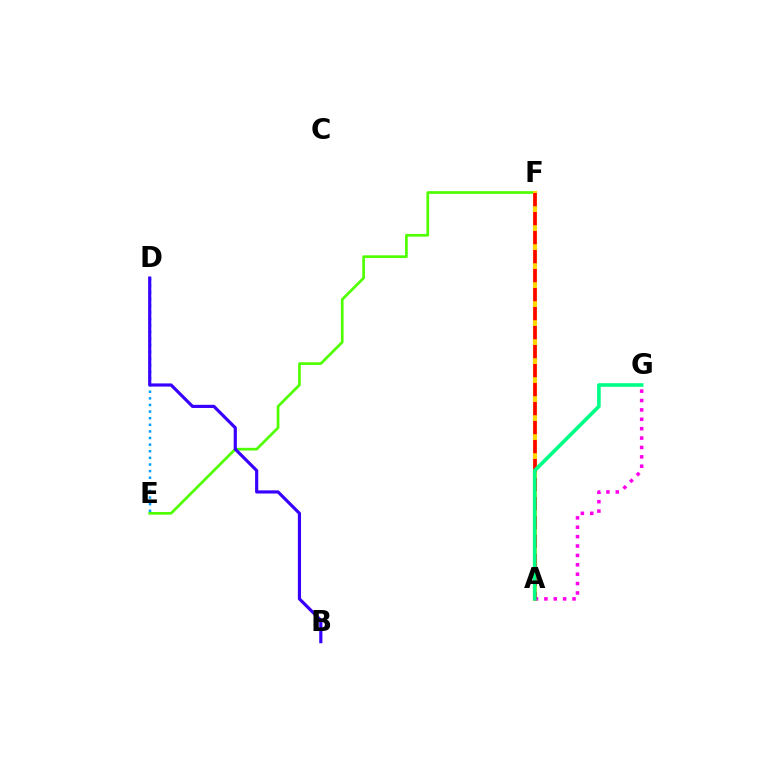{('D', 'E'): [{'color': '#009eff', 'line_style': 'dotted', 'thickness': 1.8}], ('E', 'F'): [{'color': '#4fff00', 'line_style': 'solid', 'thickness': 1.94}], ('A', 'F'): [{'color': '#ffd500', 'line_style': 'solid', 'thickness': 2.96}, {'color': '#ff0000', 'line_style': 'dashed', 'thickness': 2.58}], ('A', 'G'): [{'color': '#ff00ed', 'line_style': 'dotted', 'thickness': 2.55}, {'color': '#00ff86', 'line_style': 'solid', 'thickness': 2.63}], ('B', 'D'): [{'color': '#3700ff', 'line_style': 'solid', 'thickness': 2.28}]}